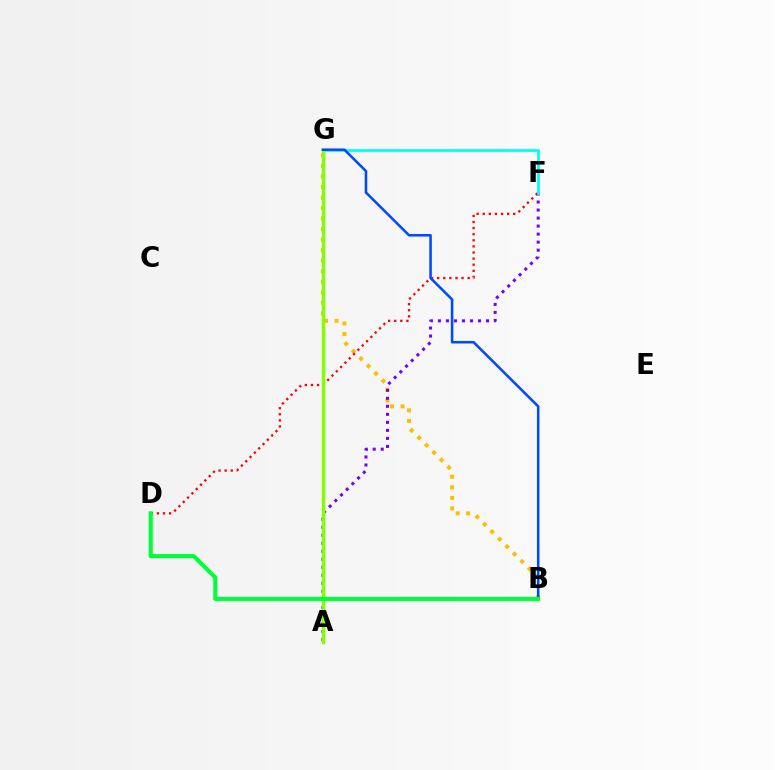{('A', 'G'): [{'color': '#ff00cf', 'line_style': 'dashed', 'thickness': 1.92}, {'color': '#84ff00', 'line_style': 'solid', 'thickness': 2.46}], ('B', 'G'): [{'color': '#ffbd00', 'line_style': 'dotted', 'thickness': 2.86}, {'color': '#004bff', 'line_style': 'solid', 'thickness': 1.85}], ('A', 'F'): [{'color': '#7200ff', 'line_style': 'dotted', 'thickness': 2.18}], ('D', 'F'): [{'color': '#ff0000', 'line_style': 'dotted', 'thickness': 1.66}], ('F', 'G'): [{'color': '#00fff6', 'line_style': 'solid', 'thickness': 2.0}], ('B', 'D'): [{'color': '#00ff39', 'line_style': 'solid', 'thickness': 2.95}]}